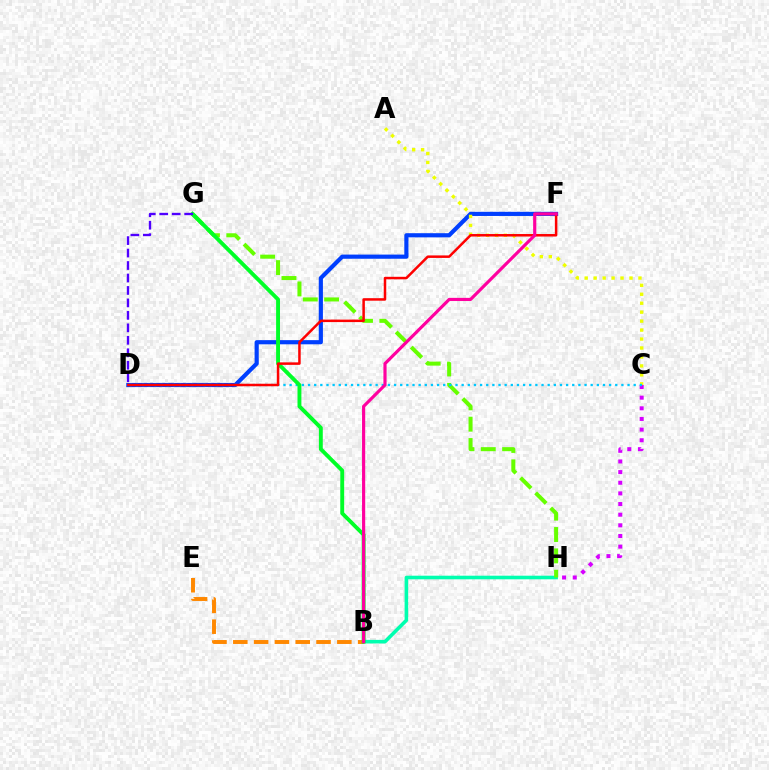{('B', 'H'): [{'color': '#00ffaf', 'line_style': 'solid', 'thickness': 2.58}], ('D', 'F'): [{'color': '#003fff', 'line_style': 'solid', 'thickness': 3.0}, {'color': '#ff0000', 'line_style': 'solid', 'thickness': 1.8}], ('B', 'E'): [{'color': '#ff8800', 'line_style': 'dashed', 'thickness': 2.83}], ('A', 'C'): [{'color': '#eeff00', 'line_style': 'dotted', 'thickness': 2.43}], ('C', 'H'): [{'color': '#d600ff', 'line_style': 'dotted', 'thickness': 2.89}], ('G', 'H'): [{'color': '#66ff00', 'line_style': 'dashed', 'thickness': 2.9}], ('C', 'D'): [{'color': '#00c7ff', 'line_style': 'dotted', 'thickness': 1.67}], ('B', 'G'): [{'color': '#00ff27', 'line_style': 'solid', 'thickness': 2.8}], ('D', 'G'): [{'color': '#4f00ff', 'line_style': 'dashed', 'thickness': 1.69}], ('B', 'F'): [{'color': '#ff00a0', 'line_style': 'solid', 'thickness': 2.28}]}